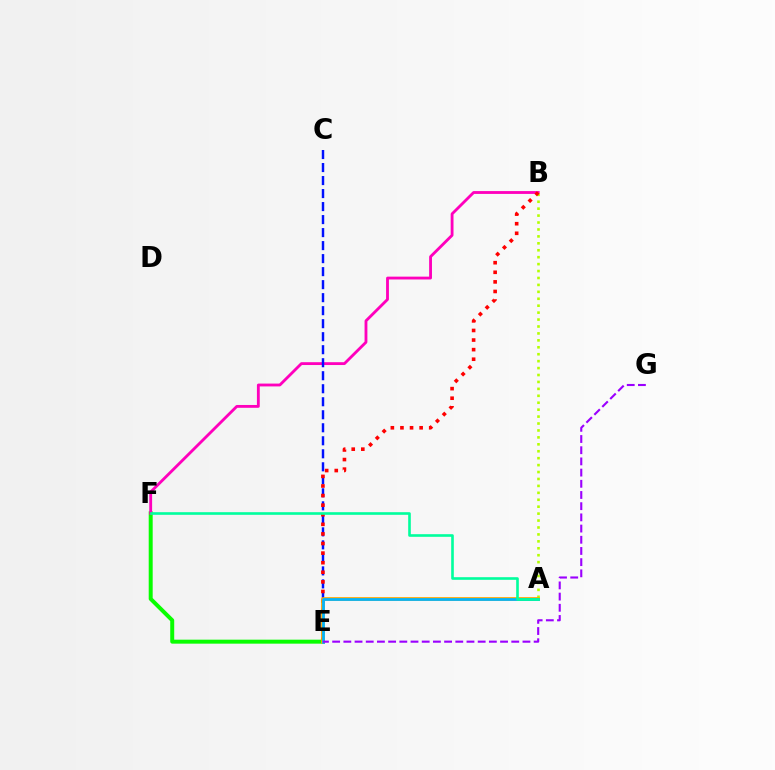{('E', 'F'): [{'color': '#08ff00', 'line_style': 'solid', 'thickness': 2.87}], ('B', 'F'): [{'color': '#ff00bd', 'line_style': 'solid', 'thickness': 2.04}], ('A', 'B'): [{'color': '#b3ff00', 'line_style': 'dotted', 'thickness': 1.88}], ('C', 'E'): [{'color': '#0010ff', 'line_style': 'dashed', 'thickness': 1.77}], ('B', 'E'): [{'color': '#ff0000', 'line_style': 'dotted', 'thickness': 2.61}], ('A', 'E'): [{'color': '#ffa500', 'line_style': 'solid', 'thickness': 2.68}, {'color': '#00b5ff', 'line_style': 'solid', 'thickness': 1.96}], ('E', 'G'): [{'color': '#9b00ff', 'line_style': 'dashed', 'thickness': 1.52}], ('A', 'F'): [{'color': '#00ff9d', 'line_style': 'solid', 'thickness': 1.89}]}